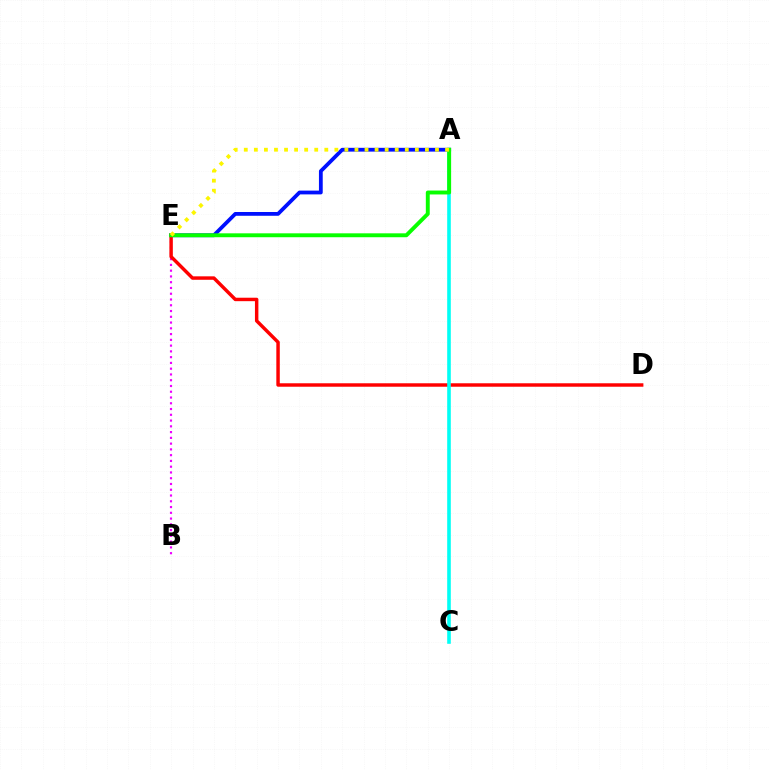{('A', 'E'): [{'color': '#0010ff', 'line_style': 'solid', 'thickness': 2.72}, {'color': '#08ff00', 'line_style': 'solid', 'thickness': 2.81}, {'color': '#fcf500', 'line_style': 'dotted', 'thickness': 2.73}], ('B', 'E'): [{'color': '#ee00ff', 'line_style': 'dotted', 'thickness': 1.57}], ('D', 'E'): [{'color': '#ff0000', 'line_style': 'solid', 'thickness': 2.48}], ('A', 'C'): [{'color': '#00fff6', 'line_style': 'solid', 'thickness': 2.6}]}